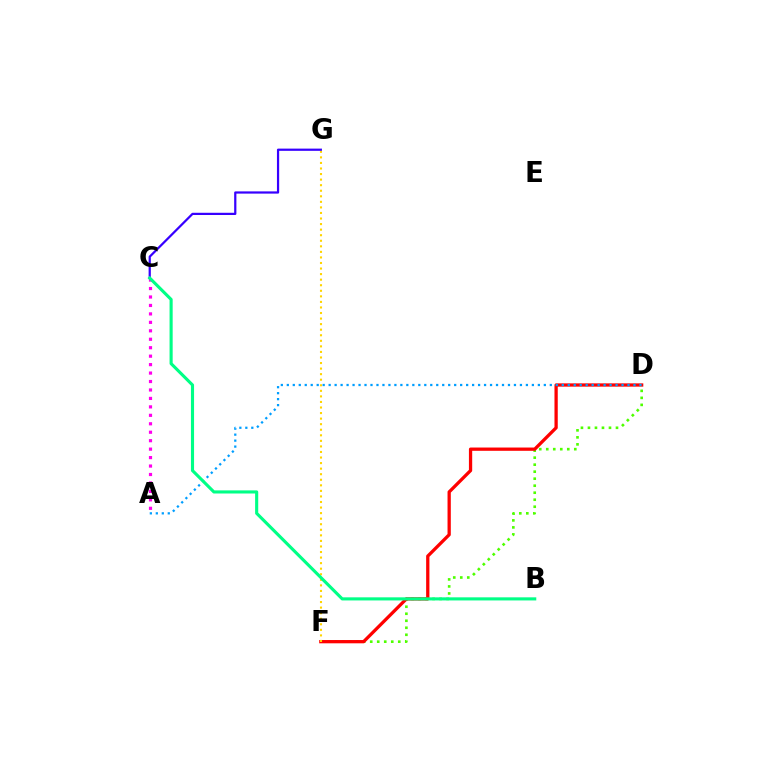{('D', 'F'): [{'color': '#4fff00', 'line_style': 'dotted', 'thickness': 1.9}, {'color': '#ff0000', 'line_style': 'solid', 'thickness': 2.36}], ('A', 'C'): [{'color': '#ff00ed', 'line_style': 'dotted', 'thickness': 2.3}], ('F', 'G'): [{'color': '#ffd500', 'line_style': 'dotted', 'thickness': 1.51}], ('C', 'G'): [{'color': '#3700ff', 'line_style': 'solid', 'thickness': 1.6}], ('A', 'D'): [{'color': '#009eff', 'line_style': 'dotted', 'thickness': 1.62}], ('B', 'C'): [{'color': '#00ff86', 'line_style': 'solid', 'thickness': 2.24}]}